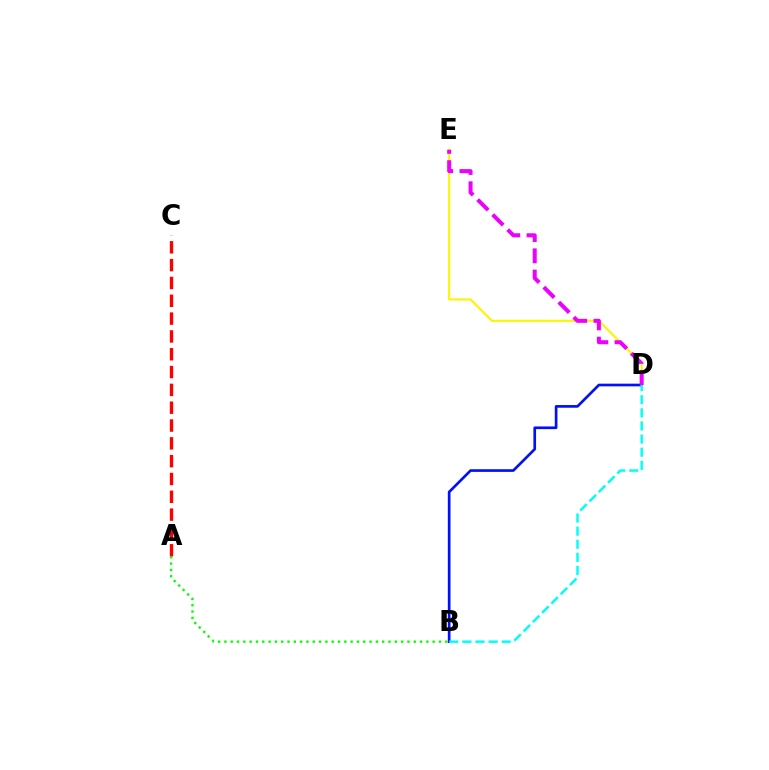{('D', 'E'): [{'color': '#fcf500', 'line_style': 'solid', 'thickness': 1.52}, {'color': '#ee00ff', 'line_style': 'dashed', 'thickness': 2.89}], ('B', 'D'): [{'color': '#0010ff', 'line_style': 'solid', 'thickness': 1.93}, {'color': '#00fff6', 'line_style': 'dashed', 'thickness': 1.78}], ('A', 'C'): [{'color': '#ff0000', 'line_style': 'dashed', 'thickness': 2.42}], ('A', 'B'): [{'color': '#08ff00', 'line_style': 'dotted', 'thickness': 1.71}]}